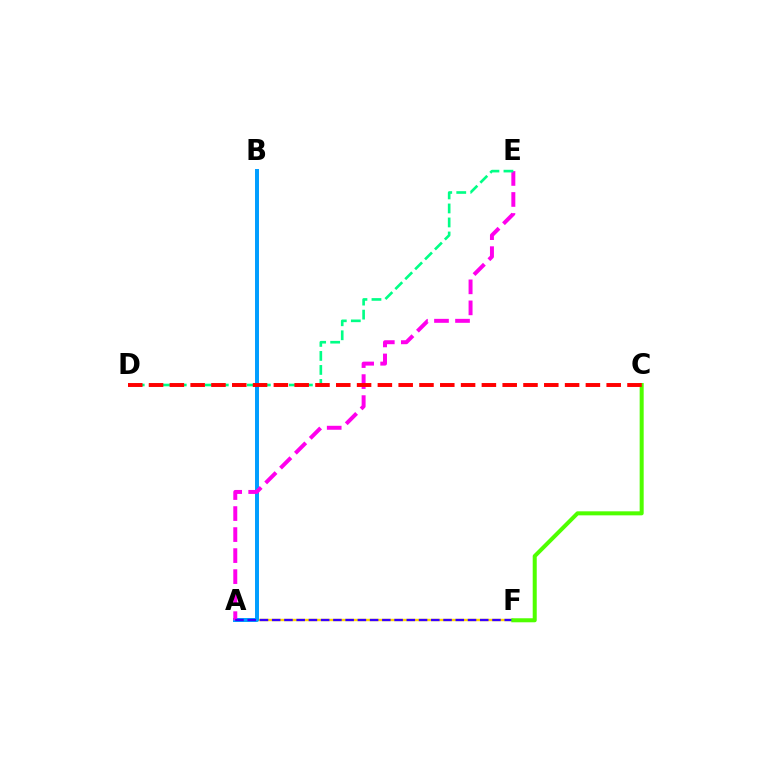{('A', 'F'): [{'color': '#ffd500', 'line_style': 'solid', 'thickness': 1.73}, {'color': '#3700ff', 'line_style': 'dashed', 'thickness': 1.66}], ('A', 'B'): [{'color': '#009eff', 'line_style': 'solid', 'thickness': 2.86}], ('A', 'E'): [{'color': '#ff00ed', 'line_style': 'dashed', 'thickness': 2.86}], ('D', 'E'): [{'color': '#00ff86', 'line_style': 'dashed', 'thickness': 1.9}], ('C', 'F'): [{'color': '#4fff00', 'line_style': 'solid', 'thickness': 2.9}], ('C', 'D'): [{'color': '#ff0000', 'line_style': 'dashed', 'thickness': 2.83}]}